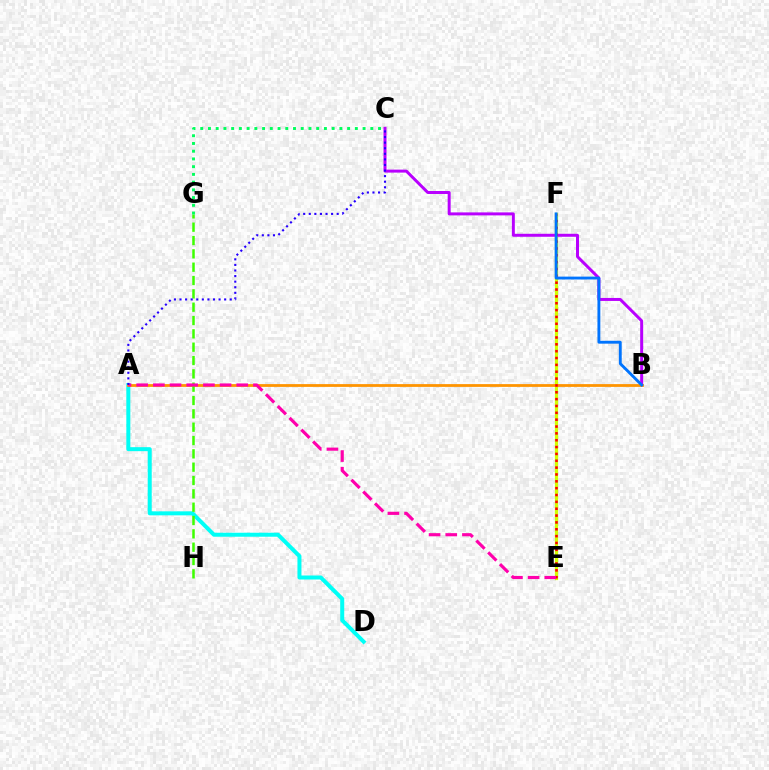{('A', 'D'): [{'color': '#00fff6', 'line_style': 'solid', 'thickness': 2.88}], ('E', 'F'): [{'color': '#d1ff00', 'line_style': 'solid', 'thickness': 2.33}, {'color': '#ff0000', 'line_style': 'dotted', 'thickness': 1.86}], ('B', 'C'): [{'color': '#b900ff', 'line_style': 'solid', 'thickness': 2.15}], ('A', 'B'): [{'color': '#ff9400', 'line_style': 'solid', 'thickness': 2.0}], ('B', 'F'): [{'color': '#0074ff', 'line_style': 'solid', 'thickness': 2.07}], ('G', 'H'): [{'color': '#3dff00', 'line_style': 'dashed', 'thickness': 1.81}], ('C', 'G'): [{'color': '#00ff5c', 'line_style': 'dotted', 'thickness': 2.1}], ('A', 'E'): [{'color': '#ff00ac', 'line_style': 'dashed', 'thickness': 2.27}], ('A', 'C'): [{'color': '#2500ff', 'line_style': 'dotted', 'thickness': 1.52}]}